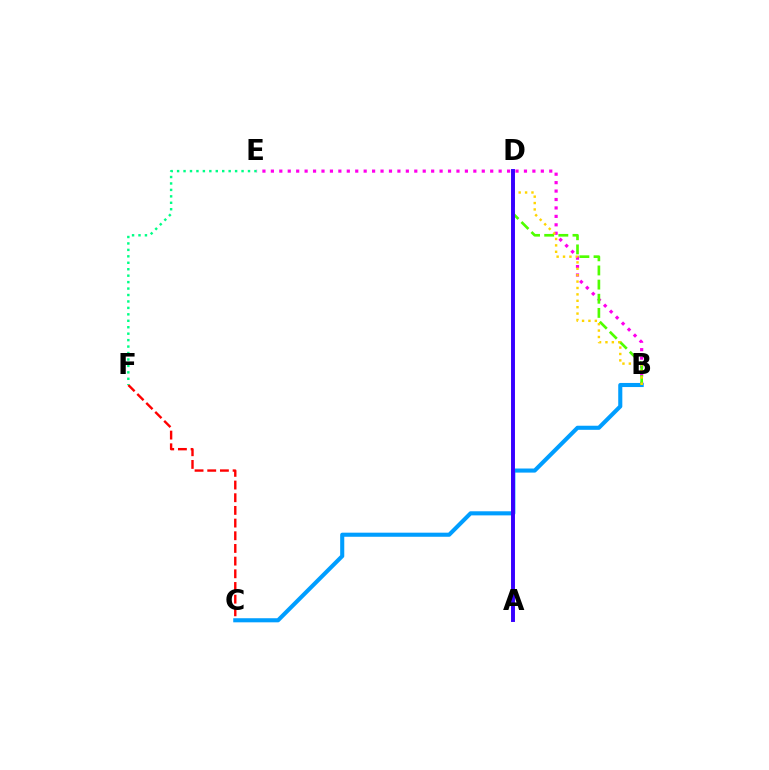{('B', 'E'): [{'color': '#ff00ed', 'line_style': 'dotted', 'thickness': 2.29}], ('C', 'F'): [{'color': '#ff0000', 'line_style': 'dashed', 'thickness': 1.72}], ('B', 'C'): [{'color': '#009eff', 'line_style': 'solid', 'thickness': 2.94}], ('B', 'D'): [{'color': '#4fff00', 'line_style': 'dashed', 'thickness': 1.92}, {'color': '#ffd500', 'line_style': 'dotted', 'thickness': 1.74}], ('A', 'D'): [{'color': '#3700ff', 'line_style': 'solid', 'thickness': 2.83}], ('E', 'F'): [{'color': '#00ff86', 'line_style': 'dotted', 'thickness': 1.75}]}